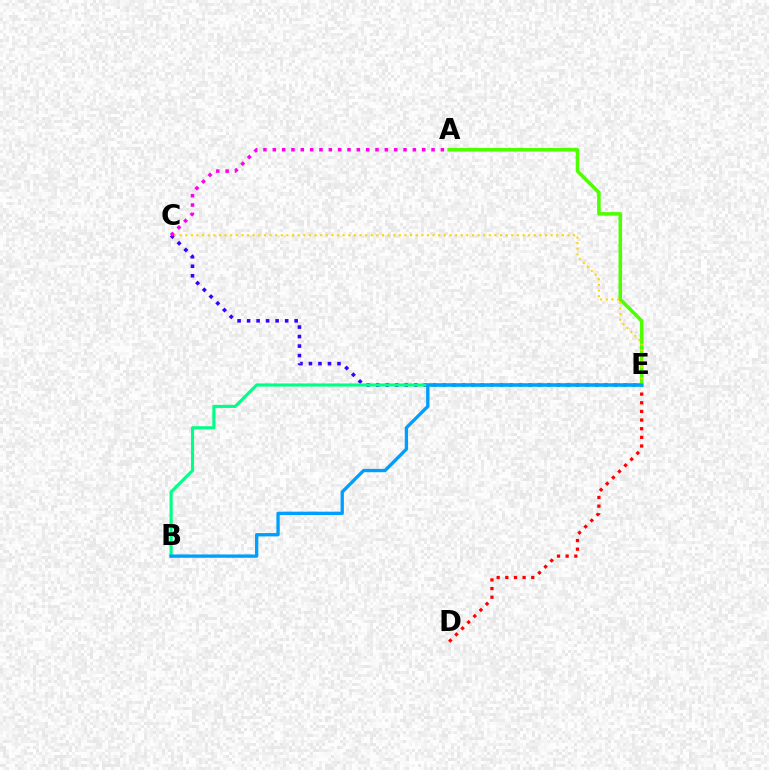{('C', 'E'): [{'color': '#3700ff', 'line_style': 'dotted', 'thickness': 2.58}, {'color': '#ffd500', 'line_style': 'dotted', 'thickness': 1.53}], ('D', 'E'): [{'color': '#ff0000', 'line_style': 'dotted', 'thickness': 2.35}], ('A', 'E'): [{'color': '#4fff00', 'line_style': 'solid', 'thickness': 2.56}], ('B', 'E'): [{'color': '#00ff86', 'line_style': 'solid', 'thickness': 2.25}, {'color': '#009eff', 'line_style': 'solid', 'thickness': 2.4}], ('A', 'C'): [{'color': '#ff00ed', 'line_style': 'dotted', 'thickness': 2.54}]}